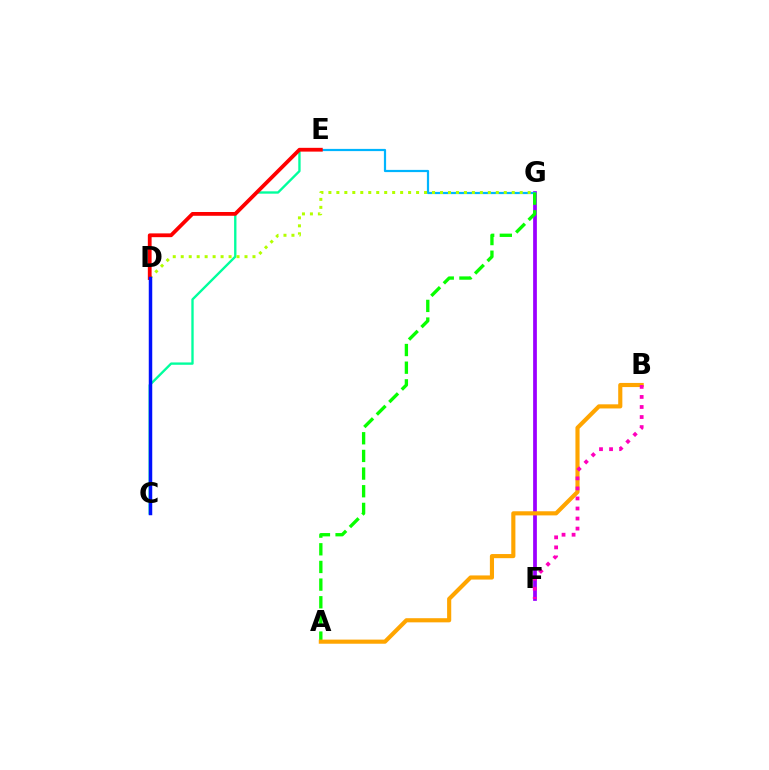{('F', 'G'): [{'color': '#9b00ff', 'line_style': 'solid', 'thickness': 2.7}], ('E', 'G'): [{'color': '#00b5ff', 'line_style': 'solid', 'thickness': 1.59}], ('C', 'E'): [{'color': '#00ff9d', 'line_style': 'solid', 'thickness': 1.69}], ('D', 'G'): [{'color': '#b3ff00', 'line_style': 'dotted', 'thickness': 2.17}], ('A', 'G'): [{'color': '#08ff00', 'line_style': 'dashed', 'thickness': 2.4}], ('D', 'E'): [{'color': '#ff0000', 'line_style': 'solid', 'thickness': 2.72}], ('A', 'B'): [{'color': '#ffa500', 'line_style': 'solid', 'thickness': 2.97}], ('B', 'F'): [{'color': '#ff00bd', 'line_style': 'dotted', 'thickness': 2.73}], ('C', 'D'): [{'color': '#0010ff', 'line_style': 'solid', 'thickness': 2.5}]}